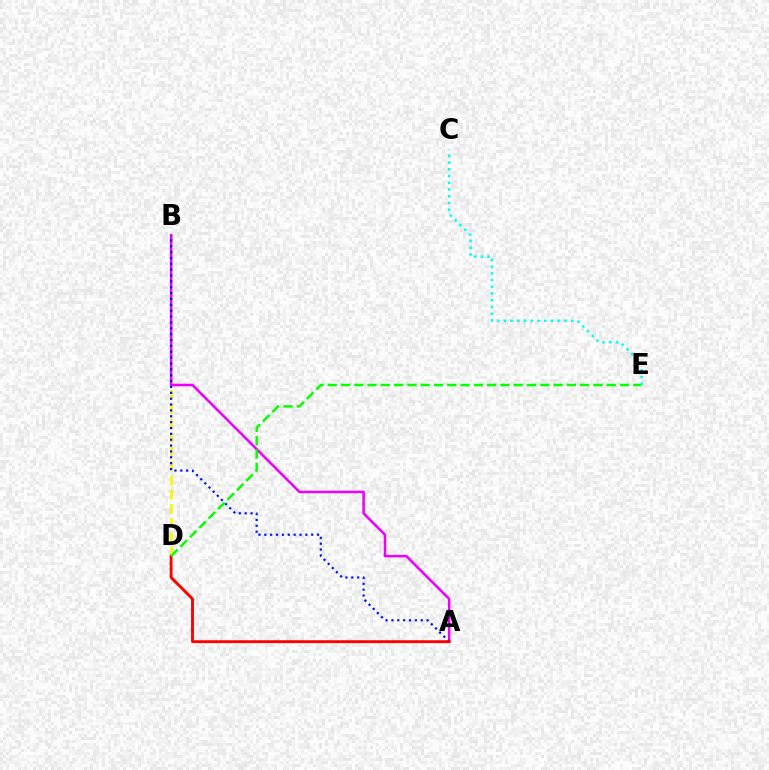{('B', 'D'): [{'color': '#fcf500', 'line_style': 'dashed', 'thickness': 1.93}], ('A', 'B'): [{'color': '#ee00ff', 'line_style': 'solid', 'thickness': 1.82}, {'color': '#0010ff', 'line_style': 'dotted', 'thickness': 1.59}], ('A', 'D'): [{'color': '#ff0000', 'line_style': 'solid', 'thickness': 2.06}], ('D', 'E'): [{'color': '#08ff00', 'line_style': 'dashed', 'thickness': 1.8}], ('C', 'E'): [{'color': '#00fff6', 'line_style': 'dotted', 'thickness': 1.82}]}